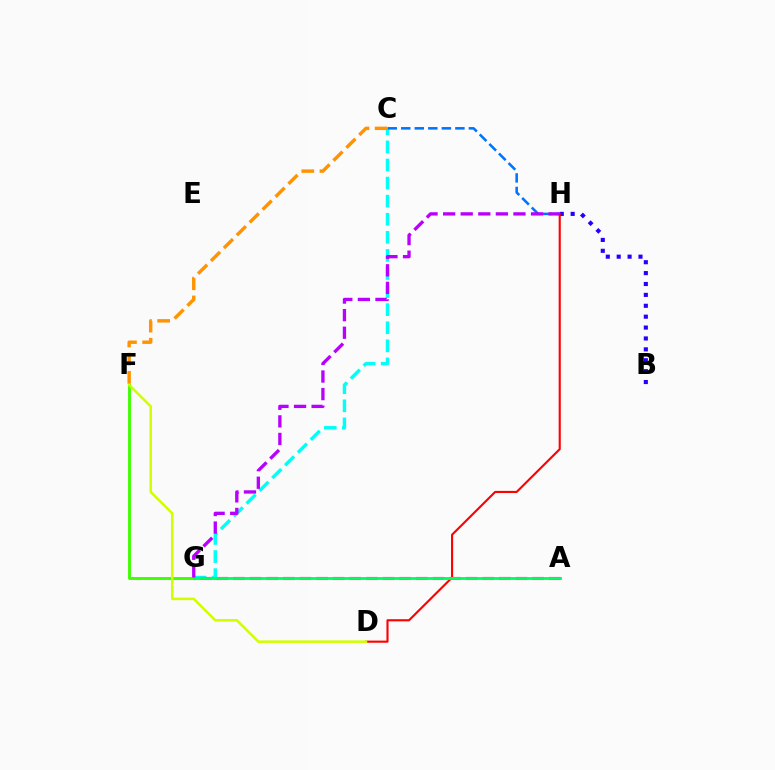{('F', 'G'): [{'color': '#3dff00', 'line_style': 'solid', 'thickness': 2.07}], ('C', 'G'): [{'color': '#00fff6', 'line_style': 'dashed', 'thickness': 2.46}], ('A', 'G'): [{'color': '#ff00ac', 'line_style': 'dashed', 'thickness': 2.26}, {'color': '#00ff5c', 'line_style': 'solid', 'thickness': 2.04}], ('B', 'H'): [{'color': '#2500ff', 'line_style': 'dotted', 'thickness': 2.96}], ('C', 'H'): [{'color': '#0074ff', 'line_style': 'dashed', 'thickness': 1.84}], ('D', 'H'): [{'color': '#ff0000', 'line_style': 'solid', 'thickness': 1.52}], ('G', 'H'): [{'color': '#b900ff', 'line_style': 'dashed', 'thickness': 2.39}], ('D', 'F'): [{'color': '#d1ff00', 'line_style': 'solid', 'thickness': 1.83}], ('C', 'F'): [{'color': '#ff9400', 'line_style': 'dashed', 'thickness': 2.47}]}